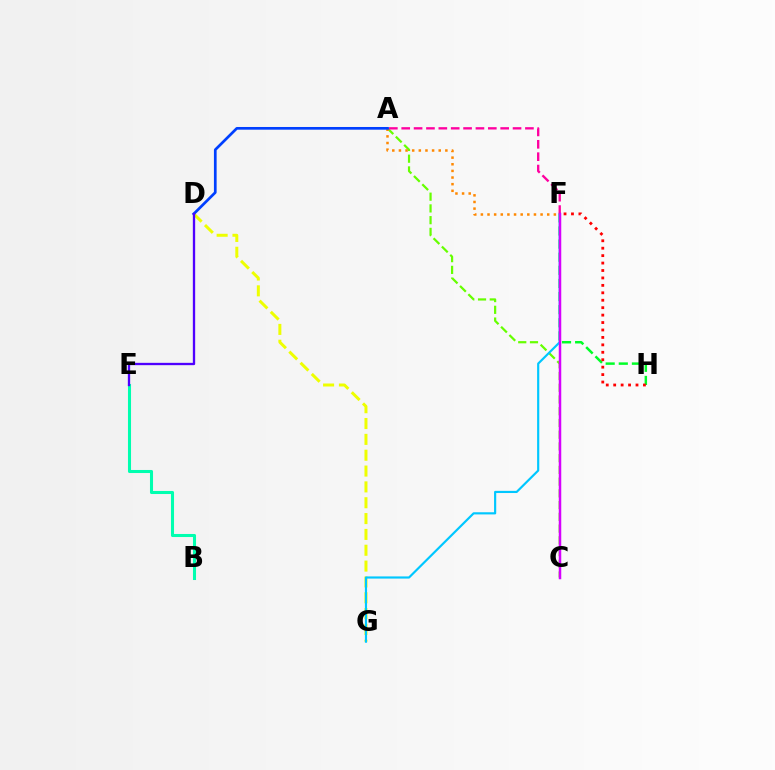{('B', 'E'): [{'color': '#00ffaf', 'line_style': 'solid', 'thickness': 2.2}], ('A', 'C'): [{'color': '#66ff00', 'line_style': 'dashed', 'thickness': 1.59}], ('F', 'H'): [{'color': '#00ff27', 'line_style': 'dashed', 'thickness': 1.78}, {'color': '#ff0000', 'line_style': 'dotted', 'thickness': 2.02}], ('D', 'G'): [{'color': '#eeff00', 'line_style': 'dashed', 'thickness': 2.15}], ('A', 'F'): [{'color': '#ff8800', 'line_style': 'dotted', 'thickness': 1.8}, {'color': '#ff00a0', 'line_style': 'dashed', 'thickness': 1.68}], ('A', 'D'): [{'color': '#003fff', 'line_style': 'solid', 'thickness': 1.95}], ('F', 'G'): [{'color': '#00c7ff', 'line_style': 'solid', 'thickness': 1.56}], ('D', 'E'): [{'color': '#4f00ff', 'line_style': 'solid', 'thickness': 1.67}], ('C', 'F'): [{'color': '#d600ff', 'line_style': 'solid', 'thickness': 1.8}]}